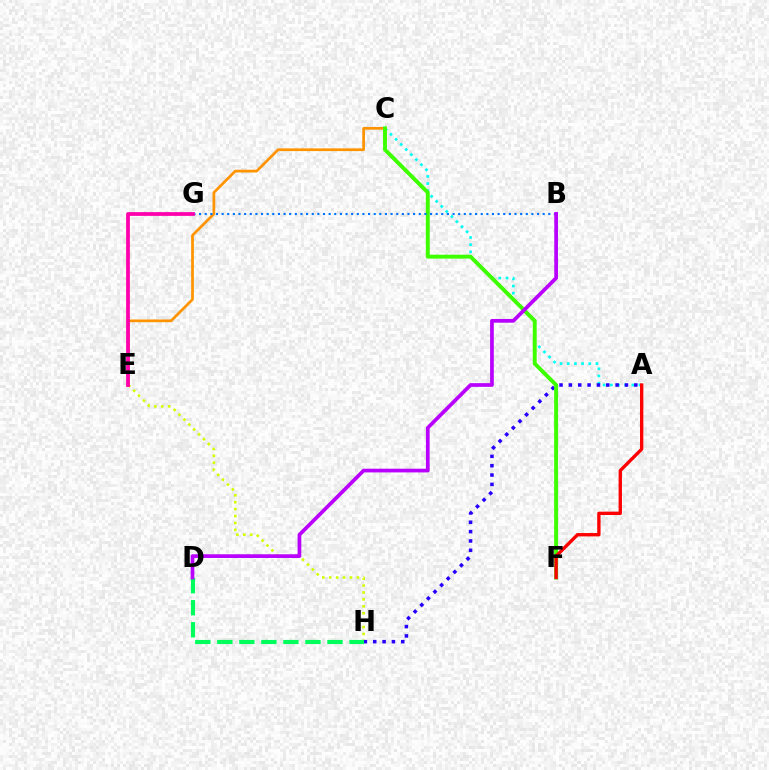{('E', 'H'): [{'color': '#d1ff00', 'line_style': 'dotted', 'thickness': 1.88}], ('A', 'C'): [{'color': '#00fff6', 'line_style': 'dotted', 'thickness': 1.95}], ('C', 'E'): [{'color': '#ff9400', 'line_style': 'solid', 'thickness': 1.96}], ('A', 'H'): [{'color': '#2500ff', 'line_style': 'dotted', 'thickness': 2.54}], ('C', 'F'): [{'color': '#3dff00', 'line_style': 'solid', 'thickness': 2.82}], ('A', 'F'): [{'color': '#ff0000', 'line_style': 'solid', 'thickness': 2.41}], ('D', 'H'): [{'color': '#00ff5c', 'line_style': 'dashed', 'thickness': 2.99}], ('B', 'G'): [{'color': '#0074ff', 'line_style': 'dotted', 'thickness': 1.53}], ('B', 'D'): [{'color': '#b900ff', 'line_style': 'solid', 'thickness': 2.67}], ('E', 'G'): [{'color': '#ff00ac', 'line_style': 'solid', 'thickness': 2.71}]}